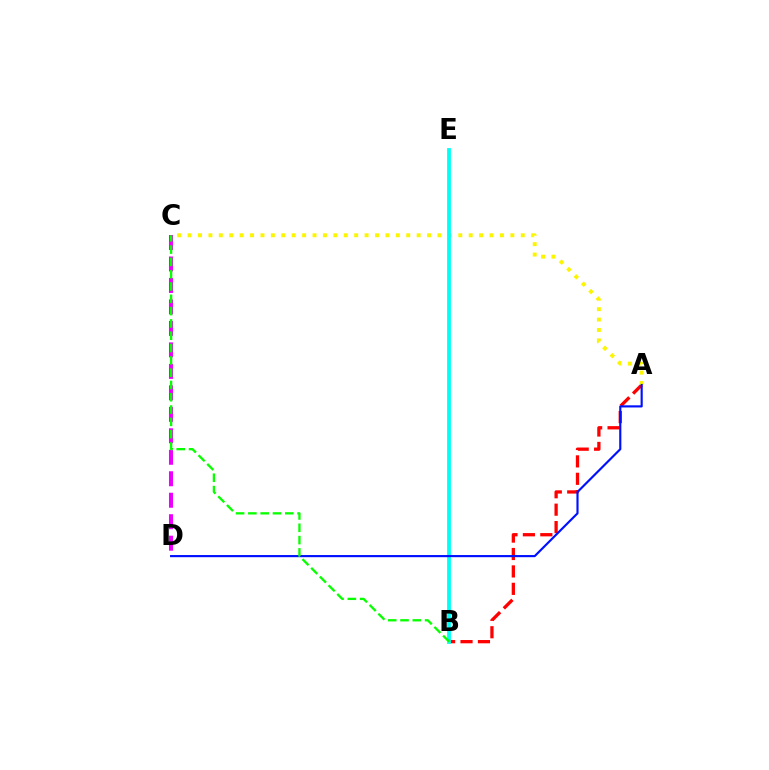{('A', 'B'): [{'color': '#ff0000', 'line_style': 'dashed', 'thickness': 2.37}], ('A', 'C'): [{'color': '#fcf500', 'line_style': 'dotted', 'thickness': 2.83}], ('B', 'E'): [{'color': '#00fff6', 'line_style': 'solid', 'thickness': 2.73}], ('C', 'D'): [{'color': '#ee00ff', 'line_style': 'dashed', 'thickness': 2.92}], ('A', 'D'): [{'color': '#0010ff', 'line_style': 'solid', 'thickness': 1.55}], ('B', 'C'): [{'color': '#08ff00', 'line_style': 'dashed', 'thickness': 1.67}]}